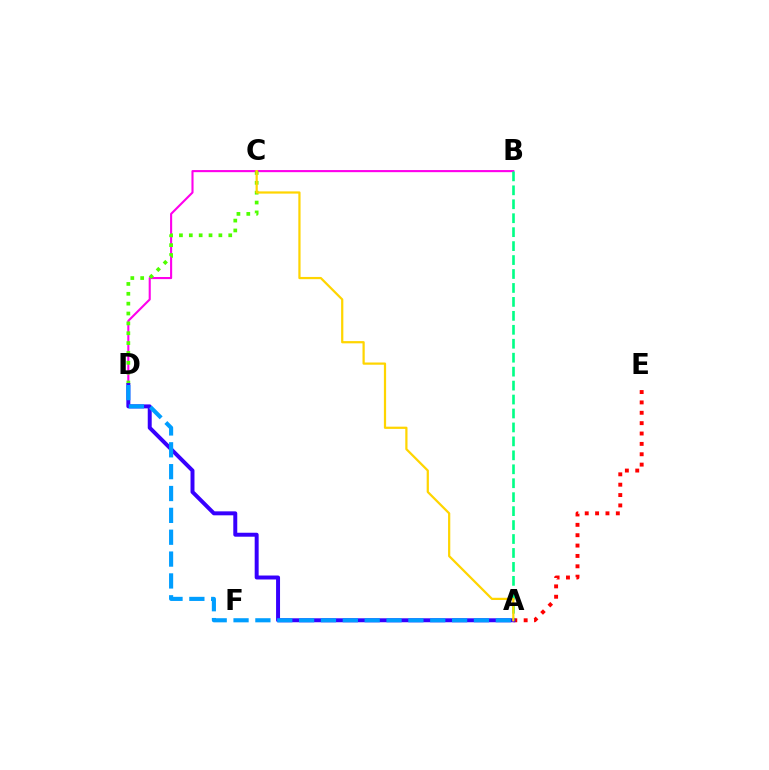{('A', 'E'): [{'color': '#ff0000', 'line_style': 'dotted', 'thickness': 2.82}], ('B', 'D'): [{'color': '#ff00ed', 'line_style': 'solid', 'thickness': 1.52}], ('C', 'D'): [{'color': '#4fff00', 'line_style': 'dotted', 'thickness': 2.68}], ('A', 'B'): [{'color': '#00ff86', 'line_style': 'dashed', 'thickness': 1.89}], ('A', 'D'): [{'color': '#3700ff', 'line_style': 'solid', 'thickness': 2.85}, {'color': '#009eff', 'line_style': 'dashed', 'thickness': 2.97}], ('A', 'C'): [{'color': '#ffd500', 'line_style': 'solid', 'thickness': 1.61}]}